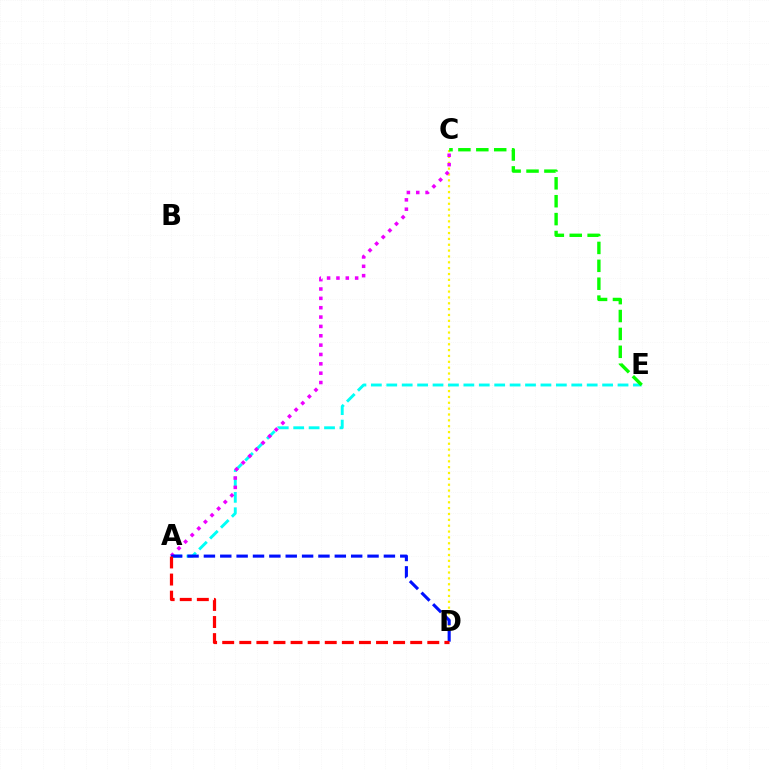{('C', 'D'): [{'color': '#fcf500', 'line_style': 'dotted', 'thickness': 1.59}], ('A', 'E'): [{'color': '#00fff6', 'line_style': 'dashed', 'thickness': 2.09}], ('A', 'C'): [{'color': '#ee00ff', 'line_style': 'dotted', 'thickness': 2.54}], ('C', 'E'): [{'color': '#08ff00', 'line_style': 'dashed', 'thickness': 2.43}], ('A', 'D'): [{'color': '#0010ff', 'line_style': 'dashed', 'thickness': 2.22}, {'color': '#ff0000', 'line_style': 'dashed', 'thickness': 2.32}]}